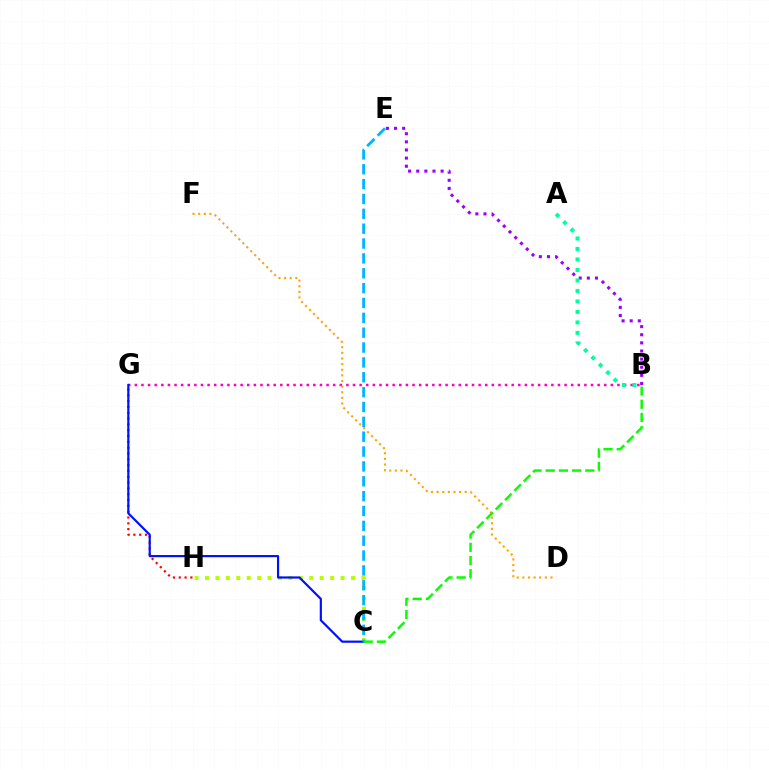{('C', 'H'): [{'color': '#b3ff00', 'line_style': 'dotted', 'thickness': 2.83}], ('G', 'H'): [{'color': '#ff0000', 'line_style': 'dotted', 'thickness': 1.58}], ('B', 'G'): [{'color': '#ff00bd', 'line_style': 'dotted', 'thickness': 1.8}], ('C', 'G'): [{'color': '#0010ff', 'line_style': 'solid', 'thickness': 1.57}], ('B', 'E'): [{'color': '#9b00ff', 'line_style': 'dotted', 'thickness': 2.21}], ('C', 'E'): [{'color': '#00b5ff', 'line_style': 'dashed', 'thickness': 2.02}], ('D', 'F'): [{'color': '#ffa500', 'line_style': 'dotted', 'thickness': 1.53}], ('B', 'C'): [{'color': '#08ff00', 'line_style': 'dashed', 'thickness': 1.79}], ('A', 'B'): [{'color': '#00ff9d', 'line_style': 'dotted', 'thickness': 2.85}]}